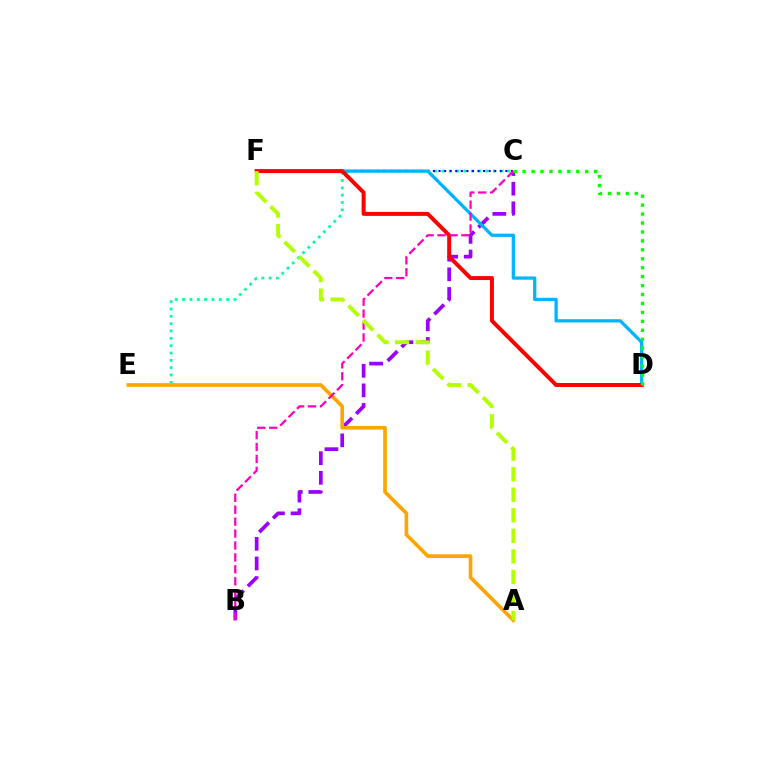{('B', 'C'): [{'color': '#9b00ff', 'line_style': 'dashed', 'thickness': 2.66}, {'color': '#ff00bd', 'line_style': 'dashed', 'thickness': 1.62}], ('C', 'E'): [{'color': '#00ff9d', 'line_style': 'dotted', 'thickness': 1.99}], ('A', 'E'): [{'color': '#ffa500', 'line_style': 'solid', 'thickness': 2.63}], ('C', 'F'): [{'color': '#0010ff', 'line_style': 'dotted', 'thickness': 1.51}], ('D', 'F'): [{'color': '#00b5ff', 'line_style': 'solid', 'thickness': 2.35}, {'color': '#ff0000', 'line_style': 'solid', 'thickness': 2.85}], ('A', 'F'): [{'color': '#b3ff00', 'line_style': 'dashed', 'thickness': 2.79}], ('C', 'D'): [{'color': '#08ff00', 'line_style': 'dotted', 'thickness': 2.43}]}